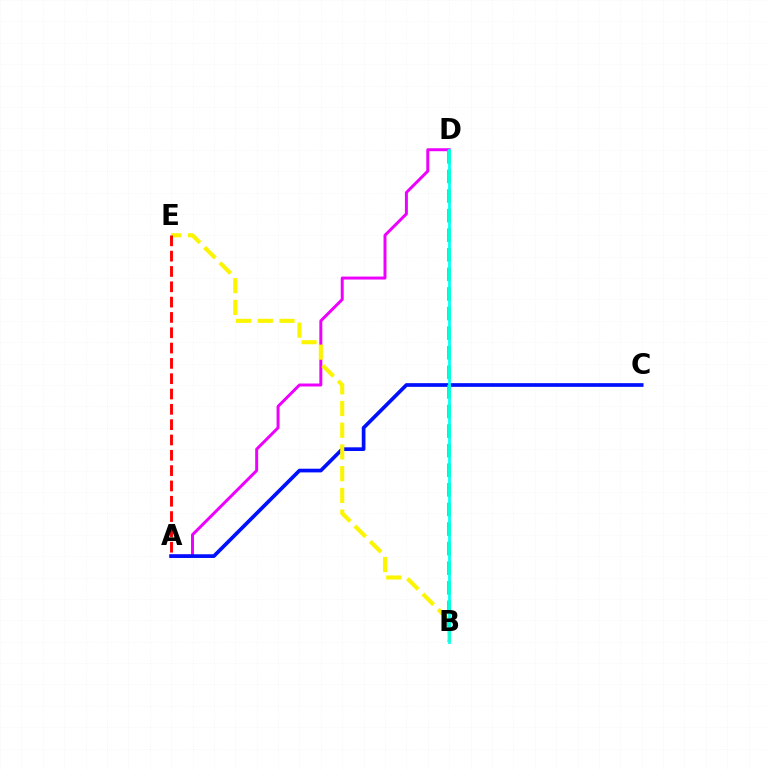{('A', 'D'): [{'color': '#ee00ff', 'line_style': 'solid', 'thickness': 2.14}], ('A', 'C'): [{'color': '#0010ff', 'line_style': 'solid', 'thickness': 2.66}], ('B', 'D'): [{'color': '#08ff00', 'line_style': 'dashed', 'thickness': 2.66}, {'color': '#00fff6', 'line_style': 'solid', 'thickness': 1.98}], ('B', 'E'): [{'color': '#fcf500', 'line_style': 'dashed', 'thickness': 2.95}], ('A', 'E'): [{'color': '#ff0000', 'line_style': 'dashed', 'thickness': 2.08}]}